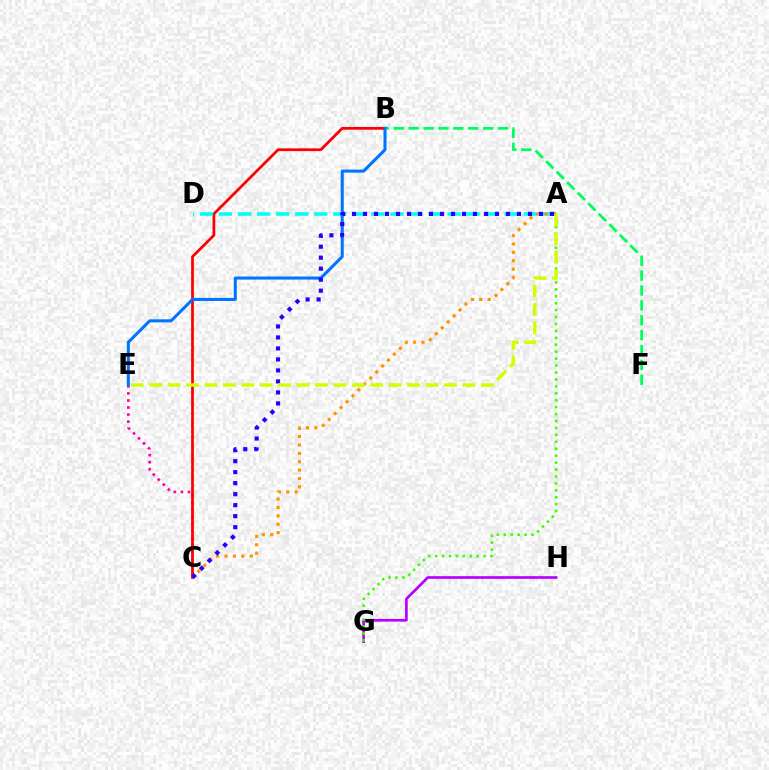{('C', 'E'): [{'color': '#ff00ac', 'line_style': 'dotted', 'thickness': 1.92}], ('B', 'C'): [{'color': '#ff0000', 'line_style': 'solid', 'thickness': 1.98}], ('A', 'D'): [{'color': '#00fff6', 'line_style': 'dashed', 'thickness': 2.59}], ('G', 'H'): [{'color': '#b900ff', 'line_style': 'solid', 'thickness': 1.93}], ('B', 'F'): [{'color': '#00ff5c', 'line_style': 'dashed', 'thickness': 2.02}], ('A', 'G'): [{'color': '#3dff00', 'line_style': 'dotted', 'thickness': 1.88}], ('A', 'C'): [{'color': '#ff9400', 'line_style': 'dotted', 'thickness': 2.28}, {'color': '#2500ff', 'line_style': 'dotted', 'thickness': 2.99}], ('B', 'E'): [{'color': '#0074ff', 'line_style': 'solid', 'thickness': 2.19}], ('A', 'E'): [{'color': '#d1ff00', 'line_style': 'dashed', 'thickness': 2.5}]}